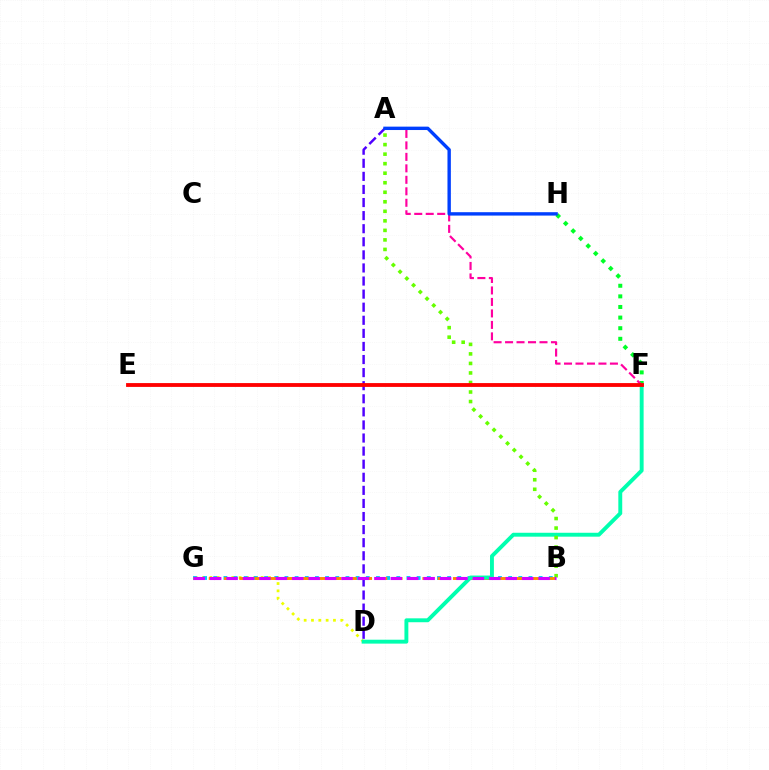{('D', 'G'): [{'color': '#eeff00', 'line_style': 'dotted', 'thickness': 1.99}], ('F', 'H'): [{'color': '#00ff27', 'line_style': 'dotted', 'thickness': 2.88}], ('B', 'G'): [{'color': '#00c7ff', 'line_style': 'dotted', 'thickness': 2.76}, {'color': '#ff8800', 'line_style': 'dashed', 'thickness': 2.07}, {'color': '#d600ff', 'line_style': 'dashed', 'thickness': 2.23}], ('A', 'D'): [{'color': '#4f00ff', 'line_style': 'dashed', 'thickness': 1.78}], ('A', 'F'): [{'color': '#ff00a0', 'line_style': 'dashed', 'thickness': 1.56}], ('D', 'F'): [{'color': '#00ffaf', 'line_style': 'solid', 'thickness': 2.81}], ('A', 'B'): [{'color': '#66ff00', 'line_style': 'dotted', 'thickness': 2.59}], ('E', 'F'): [{'color': '#ff0000', 'line_style': 'solid', 'thickness': 2.76}], ('A', 'H'): [{'color': '#003fff', 'line_style': 'solid', 'thickness': 2.44}]}